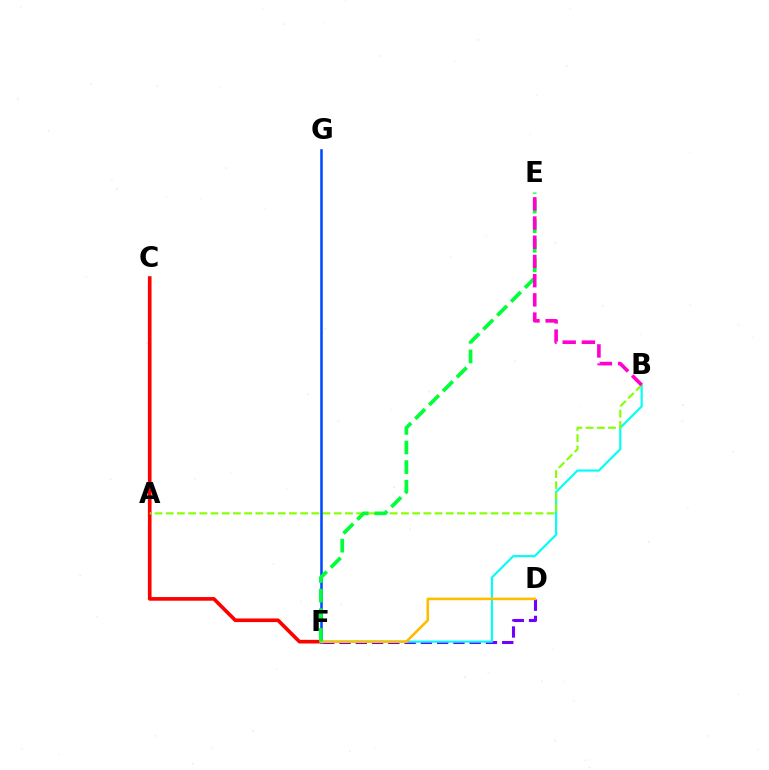{('D', 'F'): [{'color': '#7200ff', 'line_style': 'dashed', 'thickness': 2.21}, {'color': '#ffbd00', 'line_style': 'solid', 'thickness': 1.86}], ('C', 'F'): [{'color': '#ff0000', 'line_style': 'solid', 'thickness': 2.63}], ('B', 'F'): [{'color': '#00fff6', 'line_style': 'solid', 'thickness': 1.55}], ('A', 'B'): [{'color': '#84ff00', 'line_style': 'dashed', 'thickness': 1.52}], ('F', 'G'): [{'color': '#004bff', 'line_style': 'solid', 'thickness': 1.85}], ('E', 'F'): [{'color': '#00ff39', 'line_style': 'dashed', 'thickness': 2.66}], ('B', 'E'): [{'color': '#ff00cf', 'line_style': 'dashed', 'thickness': 2.61}]}